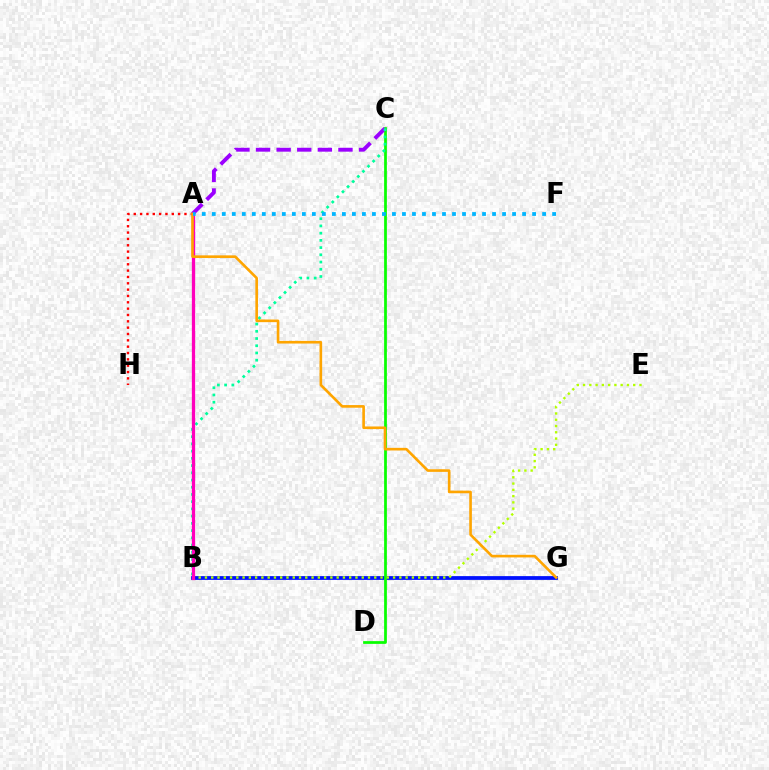{('B', 'G'): [{'color': '#0010ff', 'line_style': 'solid', 'thickness': 2.72}], ('C', 'D'): [{'color': '#08ff00', 'line_style': 'solid', 'thickness': 1.97}], ('A', 'H'): [{'color': '#ff0000', 'line_style': 'dotted', 'thickness': 1.72}], ('B', 'E'): [{'color': '#b3ff00', 'line_style': 'dotted', 'thickness': 1.7}], ('A', 'C'): [{'color': '#9b00ff', 'line_style': 'dashed', 'thickness': 2.8}], ('B', 'C'): [{'color': '#00ff9d', 'line_style': 'dotted', 'thickness': 1.96}], ('A', 'B'): [{'color': '#ff00bd', 'line_style': 'solid', 'thickness': 2.37}], ('A', 'G'): [{'color': '#ffa500', 'line_style': 'solid', 'thickness': 1.89}], ('A', 'F'): [{'color': '#00b5ff', 'line_style': 'dotted', 'thickness': 2.72}]}